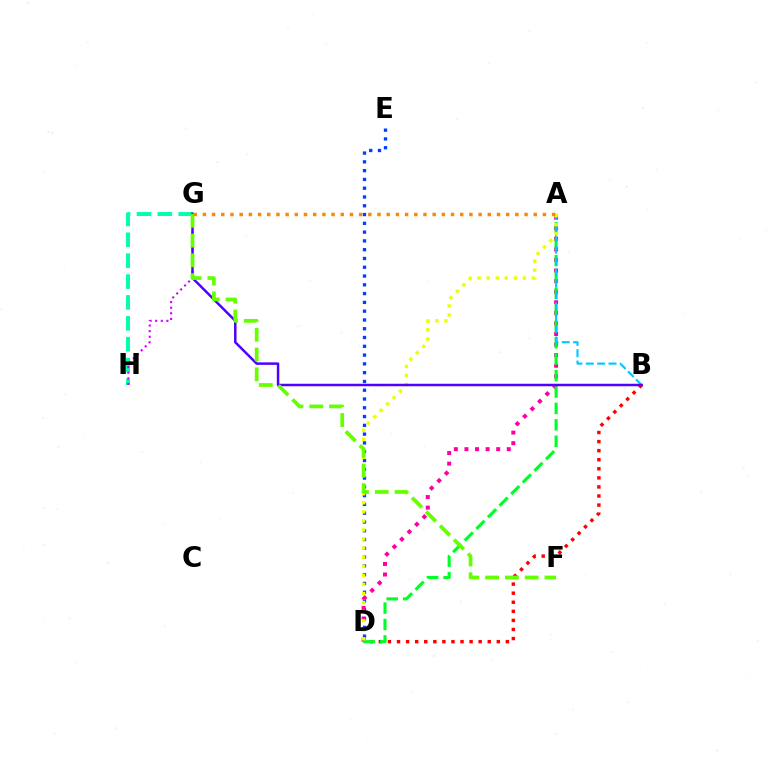{('D', 'E'): [{'color': '#003fff', 'line_style': 'dotted', 'thickness': 2.39}], ('A', 'D'): [{'color': '#ff00a0', 'line_style': 'dotted', 'thickness': 2.87}, {'color': '#00ff27', 'line_style': 'dashed', 'thickness': 2.23}, {'color': '#eeff00', 'line_style': 'dotted', 'thickness': 2.46}], ('B', 'D'): [{'color': '#ff0000', 'line_style': 'dotted', 'thickness': 2.46}], ('G', 'H'): [{'color': '#00ffaf', 'line_style': 'dashed', 'thickness': 2.84}, {'color': '#d600ff', 'line_style': 'dotted', 'thickness': 1.52}], ('A', 'B'): [{'color': '#00c7ff', 'line_style': 'dashed', 'thickness': 1.54}], ('B', 'G'): [{'color': '#4f00ff', 'line_style': 'solid', 'thickness': 1.79}], ('F', 'G'): [{'color': '#66ff00', 'line_style': 'dashed', 'thickness': 2.69}], ('A', 'G'): [{'color': '#ff8800', 'line_style': 'dotted', 'thickness': 2.5}]}